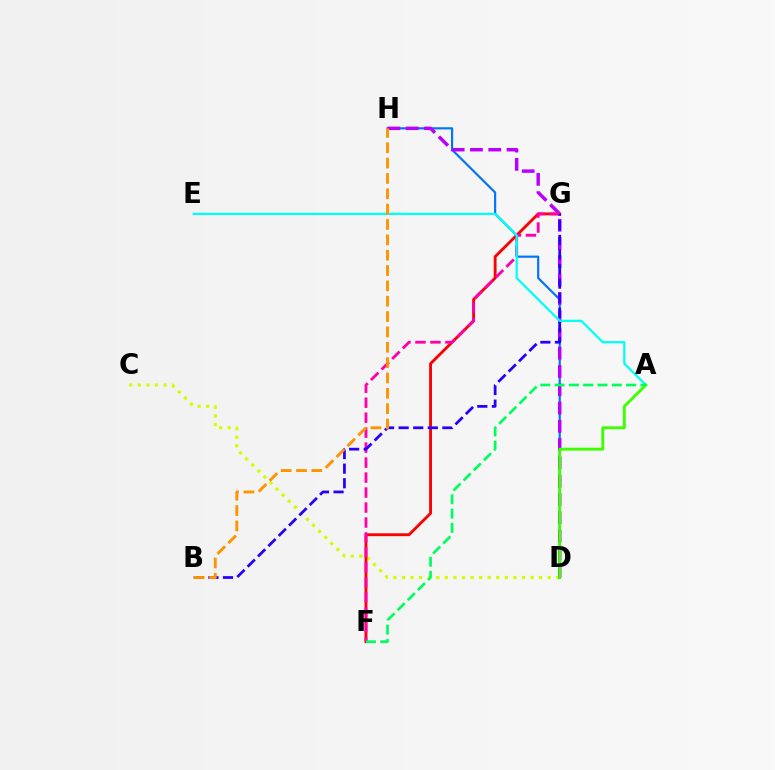{('C', 'D'): [{'color': '#d1ff00', 'line_style': 'dotted', 'thickness': 2.33}], ('D', 'H'): [{'color': '#0074ff', 'line_style': 'solid', 'thickness': 1.57}, {'color': '#b900ff', 'line_style': 'dashed', 'thickness': 2.48}], ('F', 'G'): [{'color': '#ff0000', 'line_style': 'solid', 'thickness': 2.06}, {'color': '#ff00ac', 'line_style': 'dashed', 'thickness': 2.03}], ('B', 'G'): [{'color': '#2500ff', 'line_style': 'dashed', 'thickness': 1.98}], ('A', 'E'): [{'color': '#00fff6', 'line_style': 'solid', 'thickness': 1.61}], ('A', 'D'): [{'color': '#3dff00', 'line_style': 'solid', 'thickness': 2.07}], ('A', 'F'): [{'color': '#00ff5c', 'line_style': 'dashed', 'thickness': 1.94}], ('B', 'H'): [{'color': '#ff9400', 'line_style': 'dashed', 'thickness': 2.08}]}